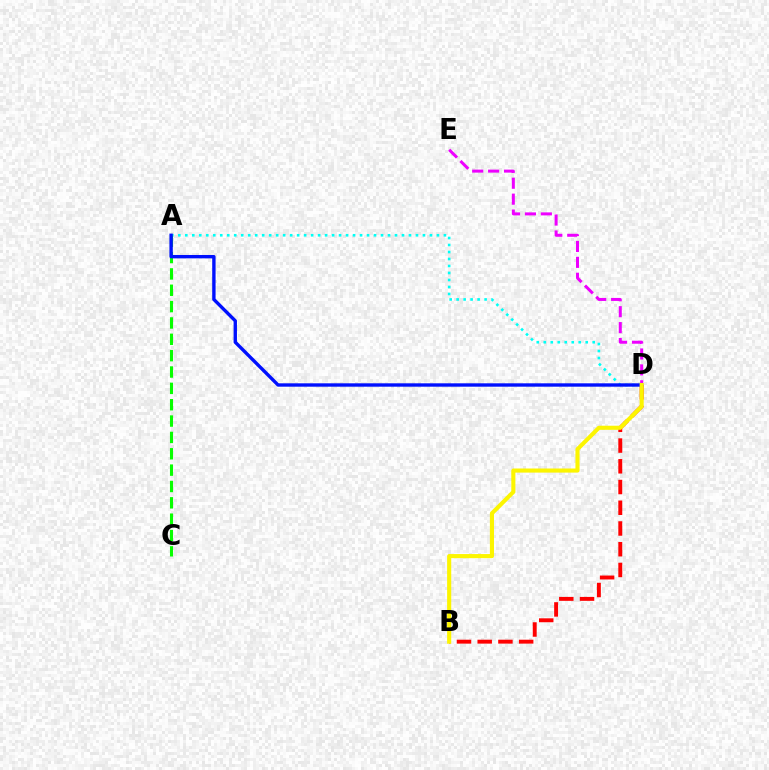{('A', 'D'): [{'color': '#00fff6', 'line_style': 'dotted', 'thickness': 1.9}, {'color': '#0010ff', 'line_style': 'solid', 'thickness': 2.43}], ('A', 'C'): [{'color': '#08ff00', 'line_style': 'dashed', 'thickness': 2.22}], ('B', 'D'): [{'color': '#ff0000', 'line_style': 'dashed', 'thickness': 2.82}, {'color': '#fcf500', 'line_style': 'solid', 'thickness': 2.96}], ('D', 'E'): [{'color': '#ee00ff', 'line_style': 'dashed', 'thickness': 2.16}]}